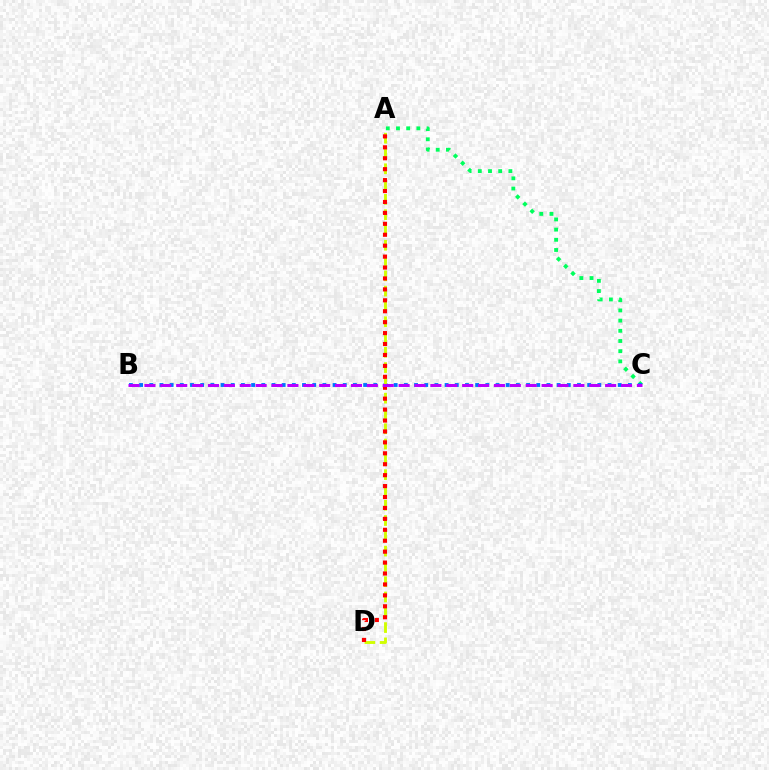{('A', 'C'): [{'color': '#00ff5c', 'line_style': 'dotted', 'thickness': 2.77}], ('B', 'C'): [{'color': '#0074ff', 'line_style': 'dotted', 'thickness': 2.77}, {'color': '#b900ff', 'line_style': 'dashed', 'thickness': 2.16}], ('A', 'D'): [{'color': '#d1ff00', 'line_style': 'dashed', 'thickness': 2.08}, {'color': '#ff0000', 'line_style': 'dotted', 'thickness': 2.97}]}